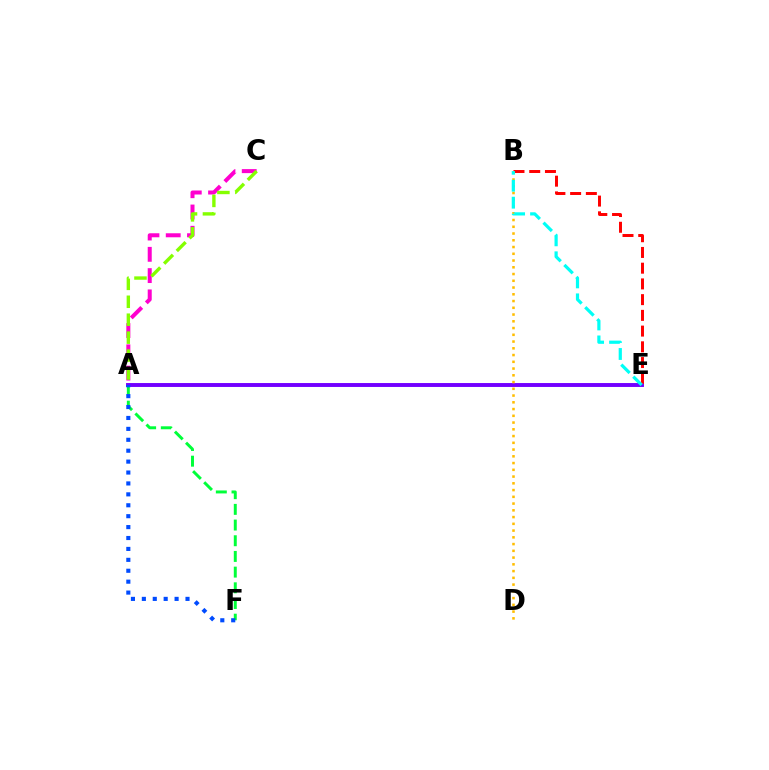{('A', 'E'): [{'color': '#7200ff', 'line_style': 'solid', 'thickness': 2.82}], ('B', 'E'): [{'color': '#ff0000', 'line_style': 'dashed', 'thickness': 2.14}, {'color': '#00fff6', 'line_style': 'dashed', 'thickness': 2.31}], ('B', 'D'): [{'color': '#ffbd00', 'line_style': 'dotted', 'thickness': 1.83}], ('A', 'C'): [{'color': '#ff00cf', 'line_style': 'dashed', 'thickness': 2.89}, {'color': '#84ff00', 'line_style': 'dashed', 'thickness': 2.44}], ('A', 'F'): [{'color': '#00ff39', 'line_style': 'dashed', 'thickness': 2.13}, {'color': '#004bff', 'line_style': 'dotted', 'thickness': 2.97}]}